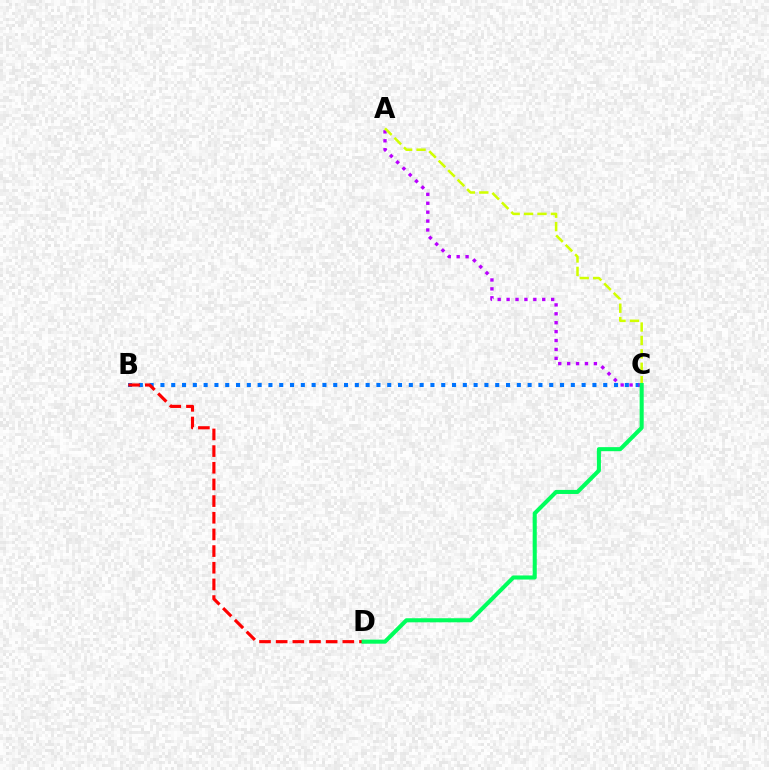{('B', 'C'): [{'color': '#0074ff', 'line_style': 'dotted', 'thickness': 2.93}], ('A', 'C'): [{'color': '#b900ff', 'line_style': 'dotted', 'thickness': 2.42}, {'color': '#d1ff00', 'line_style': 'dashed', 'thickness': 1.82}], ('B', 'D'): [{'color': '#ff0000', 'line_style': 'dashed', 'thickness': 2.26}], ('C', 'D'): [{'color': '#00ff5c', 'line_style': 'solid', 'thickness': 2.93}]}